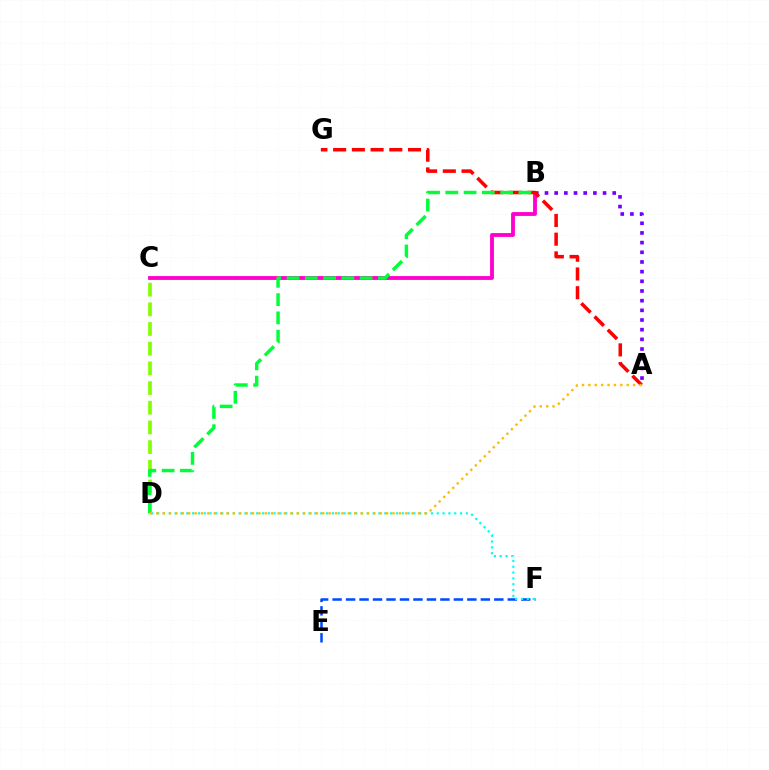{('C', 'D'): [{'color': '#84ff00', 'line_style': 'dashed', 'thickness': 2.67}], ('E', 'F'): [{'color': '#004bff', 'line_style': 'dashed', 'thickness': 1.83}], ('A', 'B'): [{'color': '#7200ff', 'line_style': 'dotted', 'thickness': 2.63}], ('B', 'C'): [{'color': '#ff00cf', 'line_style': 'solid', 'thickness': 2.76}], ('A', 'G'): [{'color': '#ff0000', 'line_style': 'dashed', 'thickness': 2.54}], ('D', 'F'): [{'color': '#00fff6', 'line_style': 'dotted', 'thickness': 1.58}], ('B', 'D'): [{'color': '#00ff39', 'line_style': 'dashed', 'thickness': 2.48}], ('A', 'D'): [{'color': '#ffbd00', 'line_style': 'dotted', 'thickness': 1.73}]}